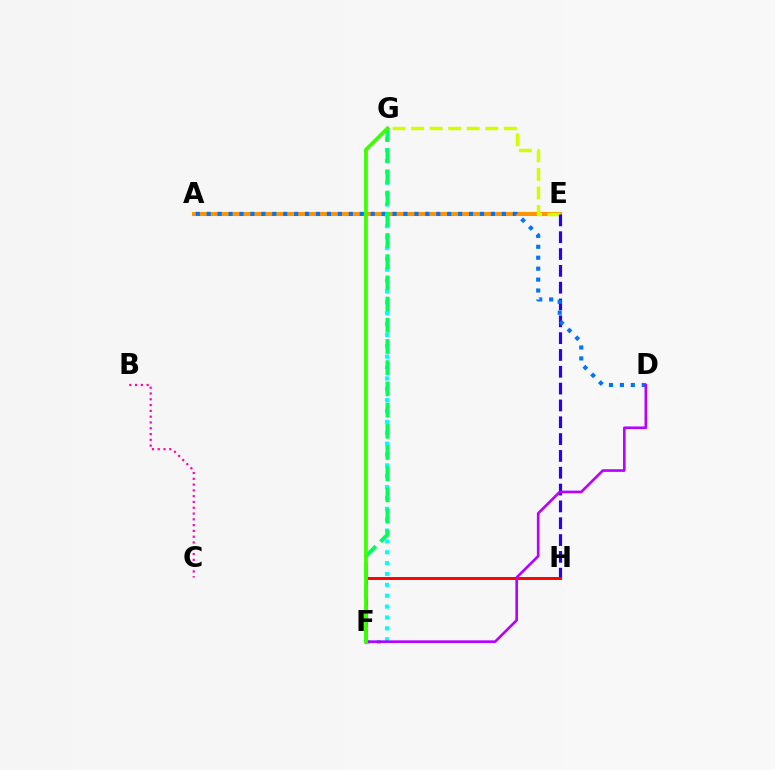{('A', 'E'): [{'color': '#ff9400', 'line_style': 'solid', 'thickness': 2.92}], ('E', 'G'): [{'color': '#d1ff00', 'line_style': 'dashed', 'thickness': 2.52}], ('E', 'H'): [{'color': '#2500ff', 'line_style': 'dashed', 'thickness': 2.29}], ('F', 'H'): [{'color': '#ff0000', 'line_style': 'solid', 'thickness': 2.1}], ('B', 'C'): [{'color': '#ff00ac', 'line_style': 'dotted', 'thickness': 1.57}], ('A', 'D'): [{'color': '#0074ff', 'line_style': 'dotted', 'thickness': 2.97}], ('F', 'G'): [{'color': '#00fff6', 'line_style': 'dotted', 'thickness': 2.95}, {'color': '#00ff5c', 'line_style': 'dashed', 'thickness': 2.88}, {'color': '#3dff00', 'line_style': 'solid', 'thickness': 2.7}], ('D', 'F'): [{'color': '#b900ff', 'line_style': 'solid', 'thickness': 1.9}]}